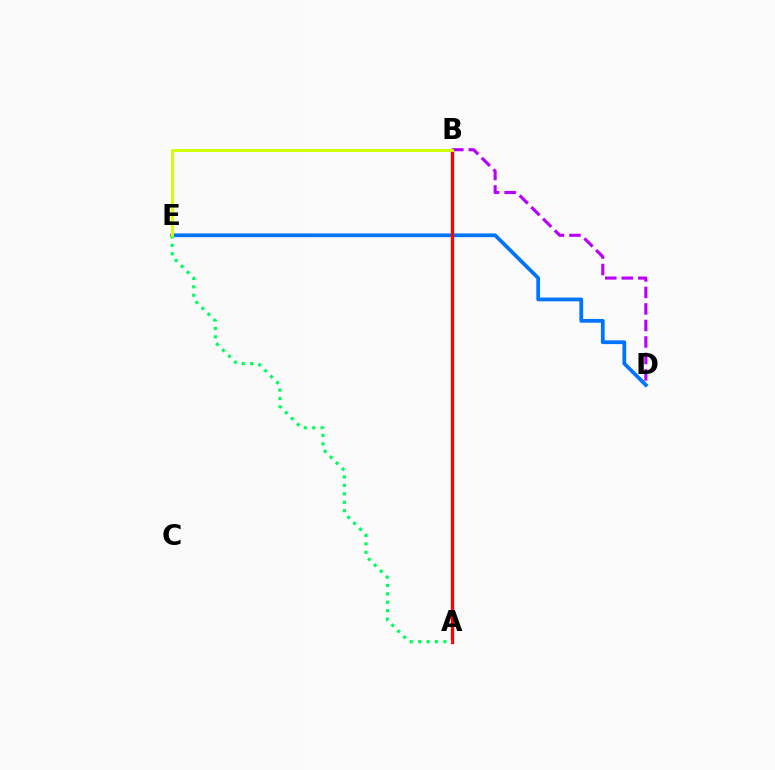{('D', 'E'): [{'color': '#0074ff', 'line_style': 'solid', 'thickness': 2.7}], ('A', 'B'): [{'color': '#ff0000', 'line_style': 'solid', 'thickness': 2.36}], ('A', 'E'): [{'color': '#00ff5c', 'line_style': 'dotted', 'thickness': 2.29}], ('B', 'D'): [{'color': '#b900ff', 'line_style': 'dashed', 'thickness': 2.24}], ('B', 'E'): [{'color': '#d1ff00', 'line_style': 'solid', 'thickness': 2.09}]}